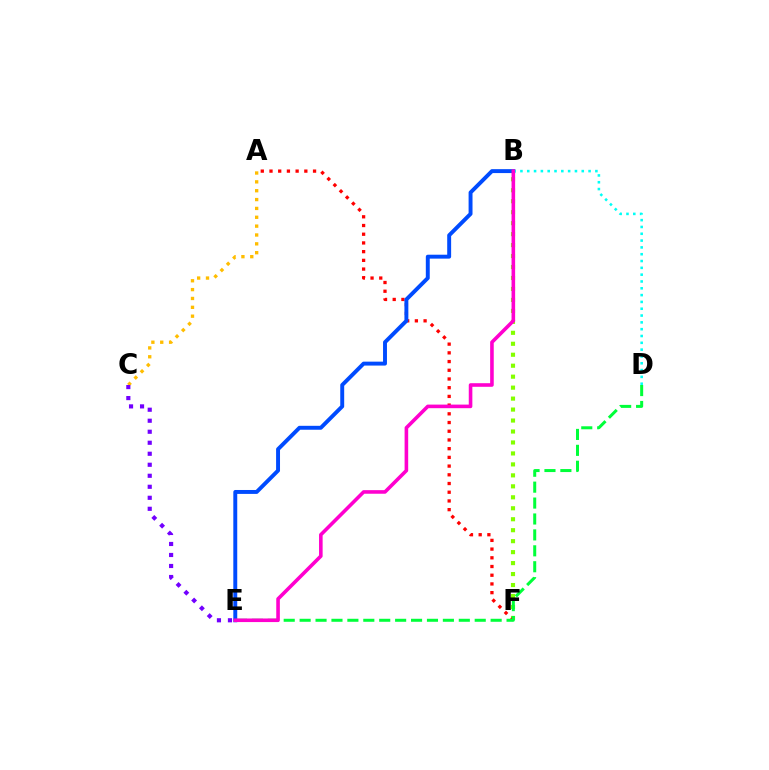{('B', 'F'): [{'color': '#84ff00', 'line_style': 'dotted', 'thickness': 2.98}], ('A', 'F'): [{'color': '#ff0000', 'line_style': 'dotted', 'thickness': 2.37}], ('B', 'E'): [{'color': '#004bff', 'line_style': 'solid', 'thickness': 2.82}, {'color': '#ff00cf', 'line_style': 'solid', 'thickness': 2.59}], ('B', 'D'): [{'color': '#00fff6', 'line_style': 'dotted', 'thickness': 1.85}], ('D', 'E'): [{'color': '#00ff39', 'line_style': 'dashed', 'thickness': 2.16}], ('A', 'C'): [{'color': '#ffbd00', 'line_style': 'dotted', 'thickness': 2.41}], ('C', 'E'): [{'color': '#7200ff', 'line_style': 'dotted', 'thickness': 2.99}]}